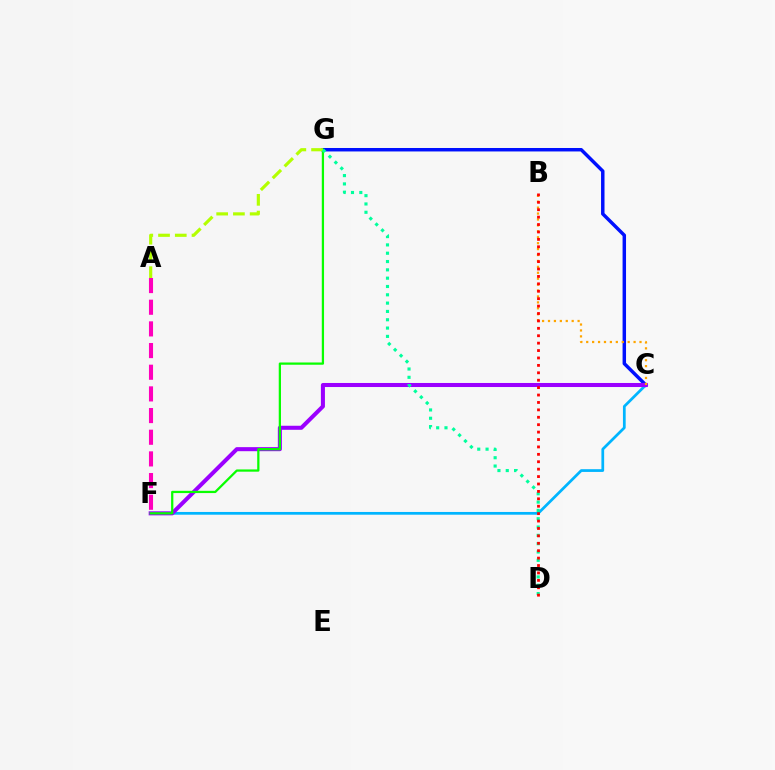{('C', 'G'): [{'color': '#0010ff', 'line_style': 'solid', 'thickness': 2.49}], ('C', 'F'): [{'color': '#00b5ff', 'line_style': 'solid', 'thickness': 1.97}, {'color': '#9b00ff', 'line_style': 'solid', 'thickness': 2.91}], ('F', 'G'): [{'color': '#08ff00', 'line_style': 'solid', 'thickness': 1.62}], ('A', 'G'): [{'color': '#b3ff00', 'line_style': 'dashed', 'thickness': 2.27}], ('A', 'F'): [{'color': '#ff00bd', 'line_style': 'dashed', 'thickness': 2.94}], ('B', 'C'): [{'color': '#ffa500', 'line_style': 'dotted', 'thickness': 1.61}], ('D', 'G'): [{'color': '#00ff9d', 'line_style': 'dotted', 'thickness': 2.26}], ('B', 'D'): [{'color': '#ff0000', 'line_style': 'dotted', 'thickness': 2.01}]}